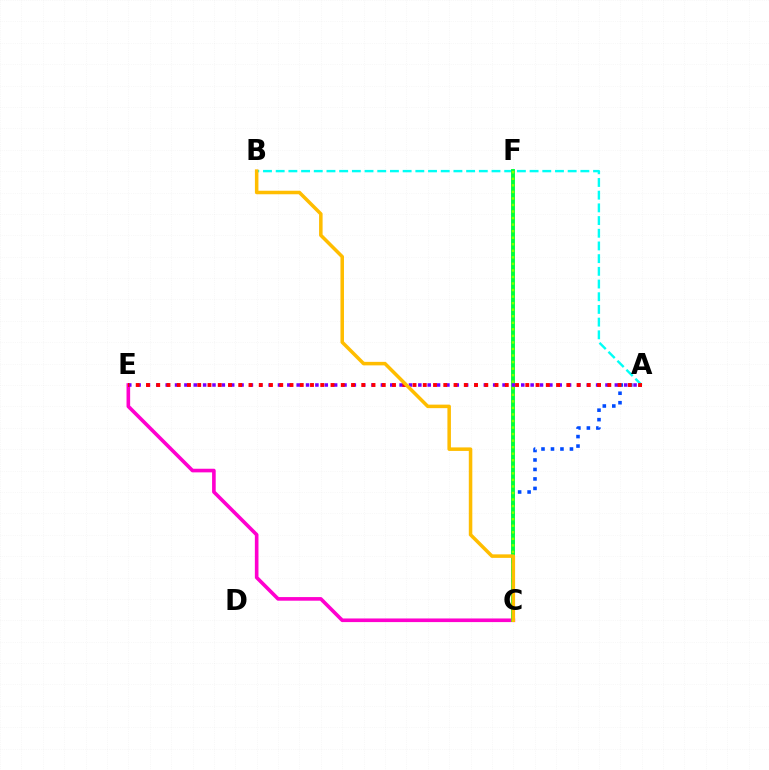{('A', 'C'): [{'color': '#004bff', 'line_style': 'dotted', 'thickness': 2.58}], ('A', 'B'): [{'color': '#00fff6', 'line_style': 'dashed', 'thickness': 1.72}], ('C', 'E'): [{'color': '#ff00cf', 'line_style': 'solid', 'thickness': 2.61}], ('C', 'F'): [{'color': '#00ff39', 'line_style': 'solid', 'thickness': 2.8}, {'color': '#84ff00', 'line_style': 'dotted', 'thickness': 1.78}], ('A', 'E'): [{'color': '#7200ff', 'line_style': 'dotted', 'thickness': 2.54}, {'color': '#ff0000', 'line_style': 'dotted', 'thickness': 2.79}], ('B', 'C'): [{'color': '#ffbd00', 'line_style': 'solid', 'thickness': 2.54}]}